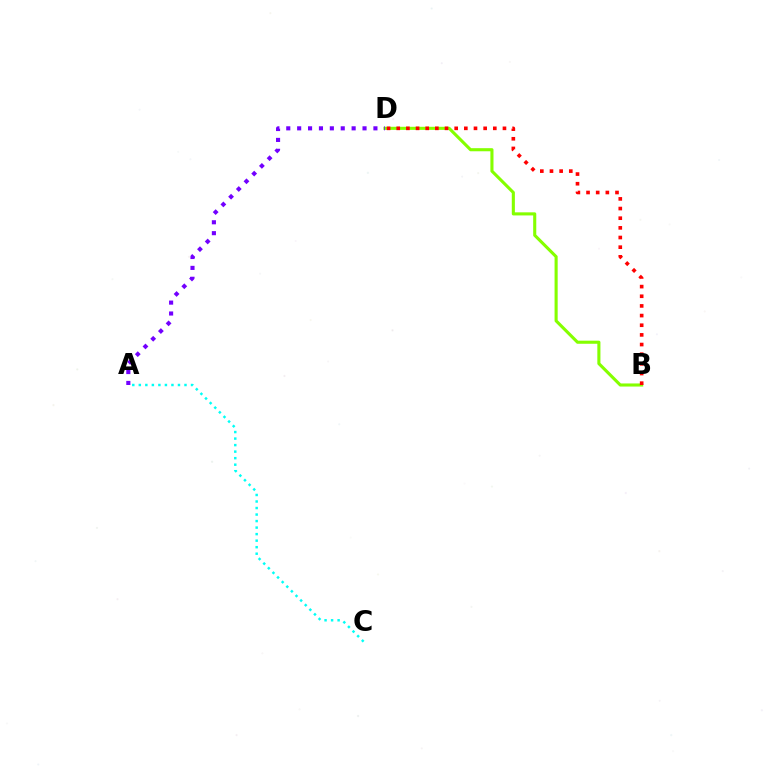{('B', 'D'): [{'color': '#84ff00', 'line_style': 'solid', 'thickness': 2.23}, {'color': '#ff0000', 'line_style': 'dotted', 'thickness': 2.62}], ('A', 'D'): [{'color': '#7200ff', 'line_style': 'dotted', 'thickness': 2.96}], ('A', 'C'): [{'color': '#00fff6', 'line_style': 'dotted', 'thickness': 1.77}]}